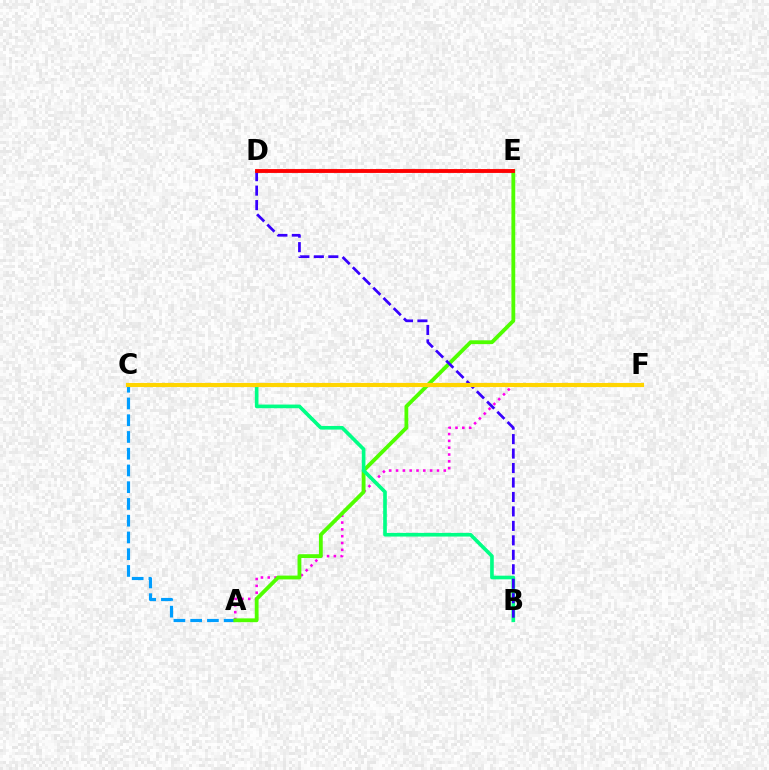{('A', 'C'): [{'color': '#009eff', 'line_style': 'dashed', 'thickness': 2.28}], ('A', 'F'): [{'color': '#ff00ed', 'line_style': 'dotted', 'thickness': 1.85}], ('A', 'E'): [{'color': '#4fff00', 'line_style': 'solid', 'thickness': 2.75}], ('B', 'C'): [{'color': '#00ff86', 'line_style': 'solid', 'thickness': 2.63}], ('B', 'D'): [{'color': '#3700ff', 'line_style': 'dashed', 'thickness': 1.96}], ('D', 'E'): [{'color': '#ff0000', 'line_style': 'solid', 'thickness': 2.79}], ('C', 'F'): [{'color': '#ffd500', 'line_style': 'solid', 'thickness': 2.97}]}